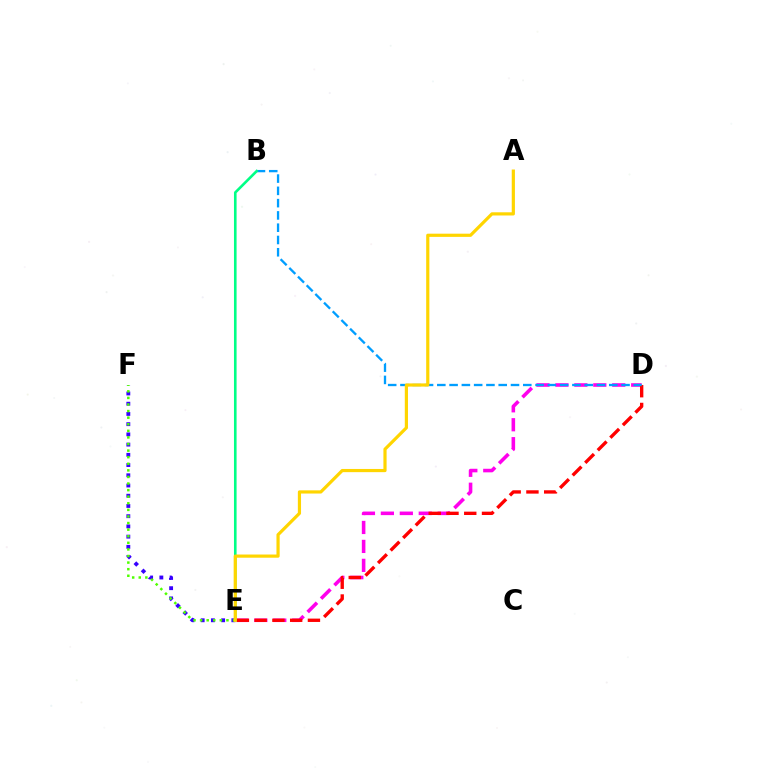{('D', 'E'): [{'color': '#ff00ed', 'line_style': 'dashed', 'thickness': 2.57}, {'color': '#ff0000', 'line_style': 'dashed', 'thickness': 2.41}], ('E', 'F'): [{'color': '#3700ff', 'line_style': 'dotted', 'thickness': 2.78}, {'color': '#4fff00', 'line_style': 'dotted', 'thickness': 1.79}], ('B', 'D'): [{'color': '#009eff', 'line_style': 'dashed', 'thickness': 1.67}], ('B', 'E'): [{'color': '#00ff86', 'line_style': 'solid', 'thickness': 1.88}], ('A', 'E'): [{'color': '#ffd500', 'line_style': 'solid', 'thickness': 2.3}]}